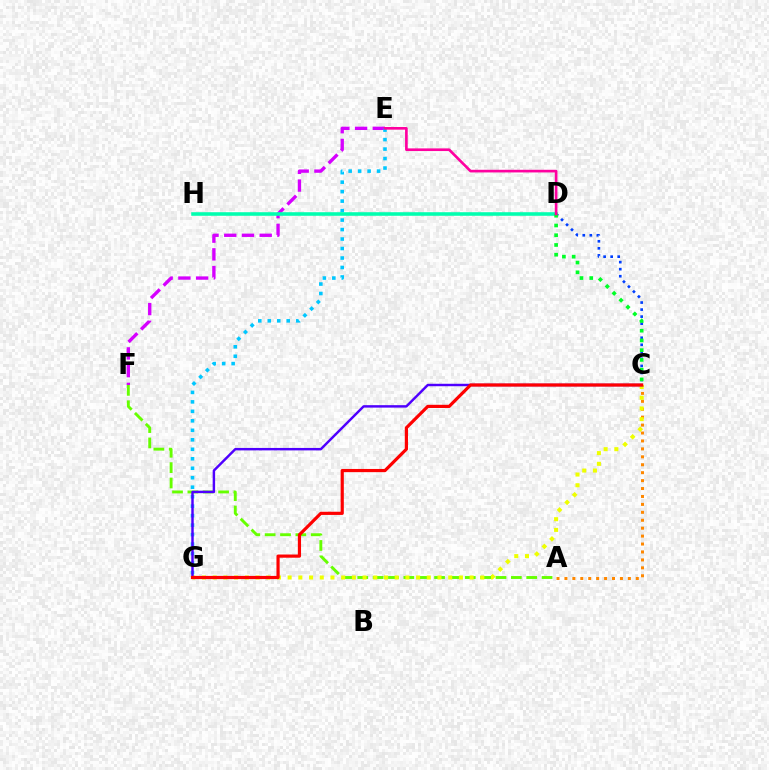{('C', 'D'): [{'color': '#003fff', 'line_style': 'dotted', 'thickness': 1.91}, {'color': '#00ff27', 'line_style': 'dotted', 'thickness': 2.65}], ('A', 'C'): [{'color': '#ff8800', 'line_style': 'dotted', 'thickness': 2.15}], ('E', 'F'): [{'color': '#d600ff', 'line_style': 'dashed', 'thickness': 2.41}], ('A', 'F'): [{'color': '#66ff00', 'line_style': 'dashed', 'thickness': 2.09}], ('E', 'G'): [{'color': '#00c7ff', 'line_style': 'dotted', 'thickness': 2.58}], ('C', 'G'): [{'color': '#eeff00', 'line_style': 'dotted', 'thickness': 2.91}, {'color': '#4f00ff', 'line_style': 'solid', 'thickness': 1.76}, {'color': '#ff0000', 'line_style': 'solid', 'thickness': 2.3}], ('D', 'H'): [{'color': '#00ffaf', 'line_style': 'solid', 'thickness': 2.57}], ('D', 'E'): [{'color': '#ff00a0', 'line_style': 'solid', 'thickness': 1.91}]}